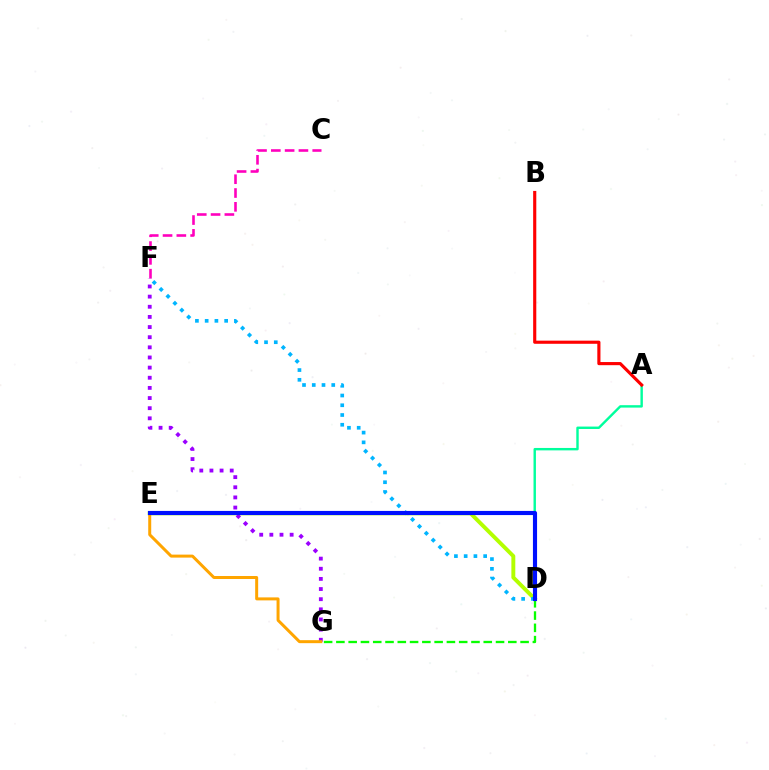{('A', 'D'): [{'color': '#00ff9d', 'line_style': 'solid', 'thickness': 1.74}], ('D', 'E'): [{'color': '#b3ff00', 'line_style': 'solid', 'thickness': 2.83}, {'color': '#0010ff', 'line_style': 'solid', 'thickness': 2.98}], ('D', 'G'): [{'color': '#08ff00', 'line_style': 'dashed', 'thickness': 1.67}], ('A', 'B'): [{'color': '#ff0000', 'line_style': 'solid', 'thickness': 2.26}], ('C', 'F'): [{'color': '#ff00bd', 'line_style': 'dashed', 'thickness': 1.88}], ('F', 'G'): [{'color': '#9b00ff', 'line_style': 'dotted', 'thickness': 2.76}], ('E', 'G'): [{'color': '#ffa500', 'line_style': 'solid', 'thickness': 2.15}], ('D', 'F'): [{'color': '#00b5ff', 'line_style': 'dotted', 'thickness': 2.65}]}